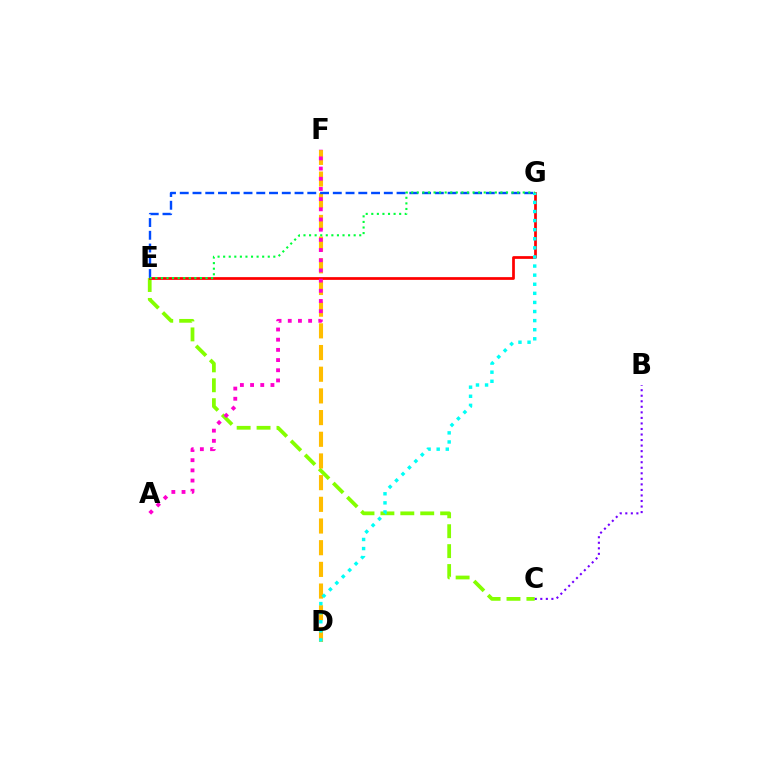{('C', 'E'): [{'color': '#84ff00', 'line_style': 'dashed', 'thickness': 2.7}], ('D', 'F'): [{'color': '#ffbd00', 'line_style': 'dashed', 'thickness': 2.95}], ('E', 'G'): [{'color': '#ff0000', 'line_style': 'solid', 'thickness': 1.97}, {'color': '#004bff', 'line_style': 'dashed', 'thickness': 1.73}, {'color': '#00ff39', 'line_style': 'dotted', 'thickness': 1.51}], ('A', 'F'): [{'color': '#ff00cf', 'line_style': 'dotted', 'thickness': 2.77}], ('D', 'G'): [{'color': '#00fff6', 'line_style': 'dotted', 'thickness': 2.47}], ('B', 'C'): [{'color': '#7200ff', 'line_style': 'dotted', 'thickness': 1.51}]}